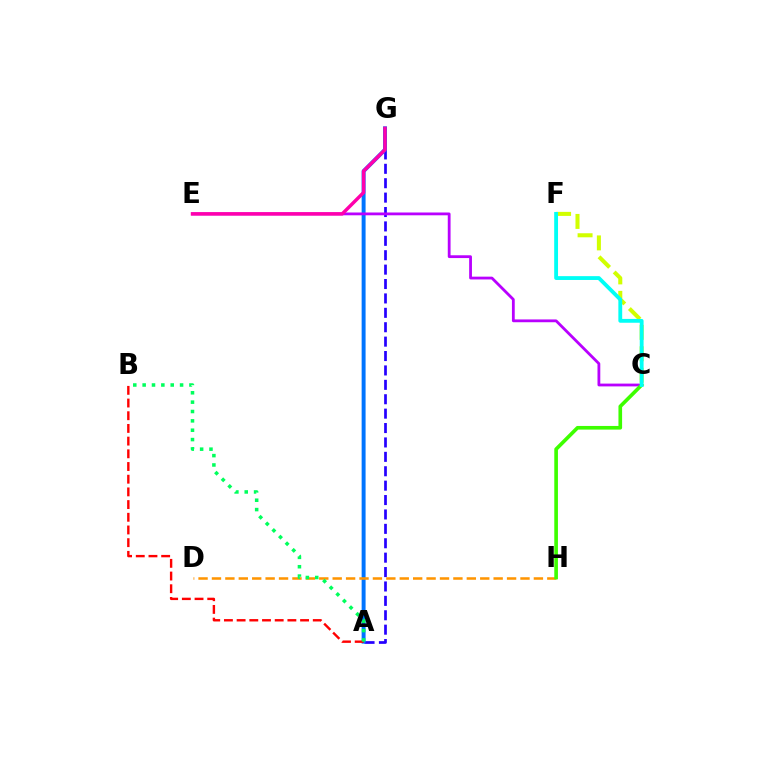{('A', 'G'): [{'color': '#2500ff', 'line_style': 'dashed', 'thickness': 1.96}, {'color': '#0074ff', 'line_style': 'solid', 'thickness': 2.84}], ('C', 'F'): [{'color': '#d1ff00', 'line_style': 'dashed', 'thickness': 2.91}, {'color': '#00fff6', 'line_style': 'solid', 'thickness': 2.76}], ('C', 'E'): [{'color': '#b900ff', 'line_style': 'solid', 'thickness': 2.01}], ('E', 'G'): [{'color': '#ff00ac', 'line_style': 'solid', 'thickness': 2.48}], ('A', 'B'): [{'color': '#ff0000', 'line_style': 'dashed', 'thickness': 1.72}, {'color': '#00ff5c', 'line_style': 'dotted', 'thickness': 2.54}], ('D', 'H'): [{'color': '#ff9400', 'line_style': 'dashed', 'thickness': 1.82}], ('C', 'H'): [{'color': '#3dff00', 'line_style': 'solid', 'thickness': 2.63}]}